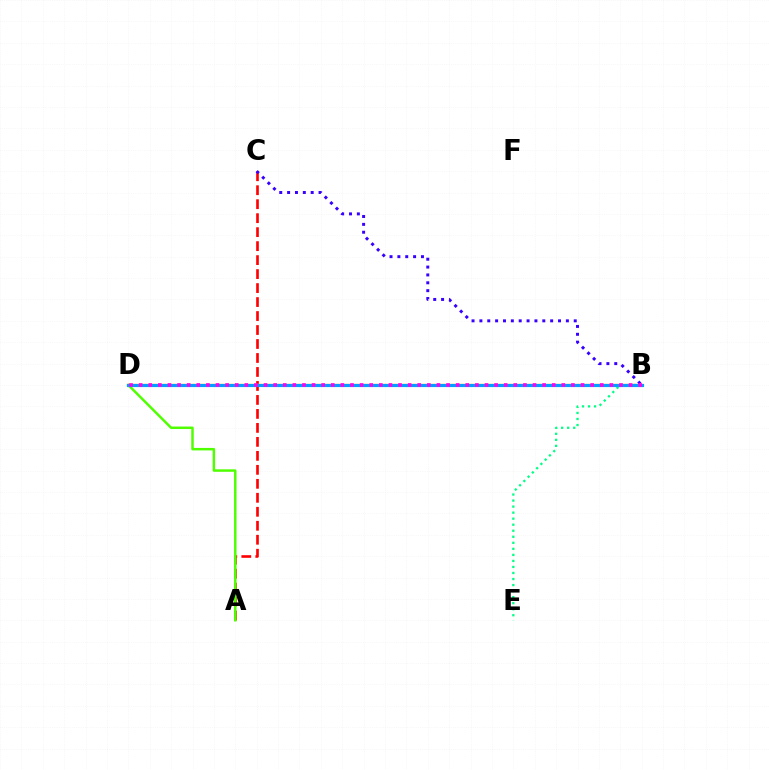{('A', 'C'): [{'color': '#ff0000', 'line_style': 'dashed', 'thickness': 1.9}], ('A', 'D'): [{'color': '#4fff00', 'line_style': 'solid', 'thickness': 1.79}], ('B', 'D'): [{'color': '#ffd500', 'line_style': 'solid', 'thickness': 1.68}, {'color': '#009eff', 'line_style': 'solid', 'thickness': 2.28}, {'color': '#ff00ed', 'line_style': 'dotted', 'thickness': 2.61}], ('B', 'E'): [{'color': '#00ff86', 'line_style': 'dotted', 'thickness': 1.64}], ('B', 'C'): [{'color': '#3700ff', 'line_style': 'dotted', 'thickness': 2.14}]}